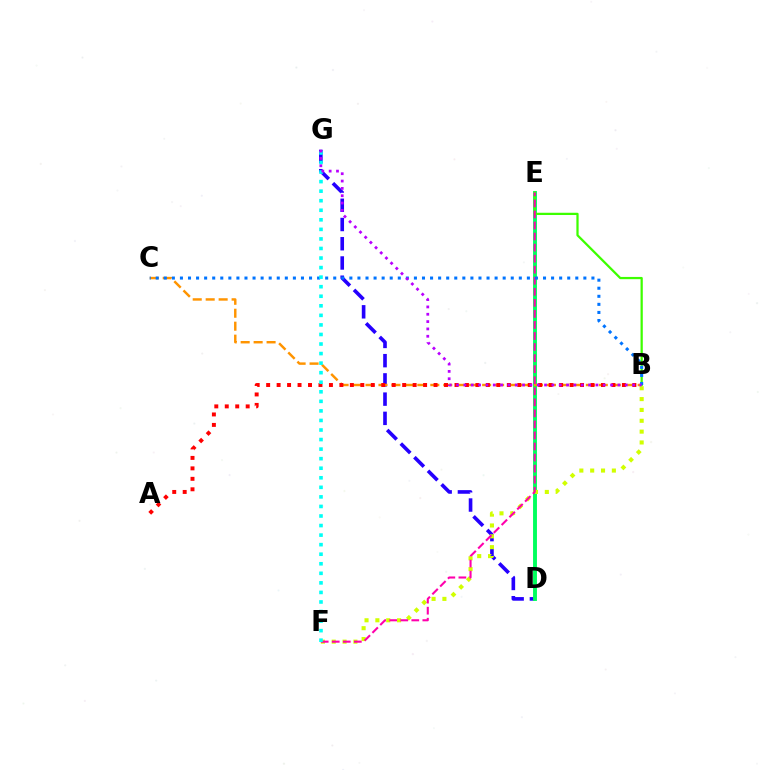{('D', 'G'): [{'color': '#2500ff', 'line_style': 'dashed', 'thickness': 2.61}], ('D', 'E'): [{'color': '#00ff5c', 'line_style': 'solid', 'thickness': 2.8}], ('B', 'C'): [{'color': '#ff9400', 'line_style': 'dashed', 'thickness': 1.76}, {'color': '#0074ff', 'line_style': 'dotted', 'thickness': 2.19}], ('B', 'E'): [{'color': '#3dff00', 'line_style': 'solid', 'thickness': 1.62}], ('B', 'F'): [{'color': '#d1ff00', 'line_style': 'dotted', 'thickness': 2.95}], ('E', 'F'): [{'color': '#ff00ac', 'line_style': 'dashed', 'thickness': 1.5}], ('A', 'B'): [{'color': '#ff0000', 'line_style': 'dotted', 'thickness': 2.84}], ('F', 'G'): [{'color': '#00fff6', 'line_style': 'dotted', 'thickness': 2.6}], ('B', 'G'): [{'color': '#b900ff', 'line_style': 'dotted', 'thickness': 1.99}]}